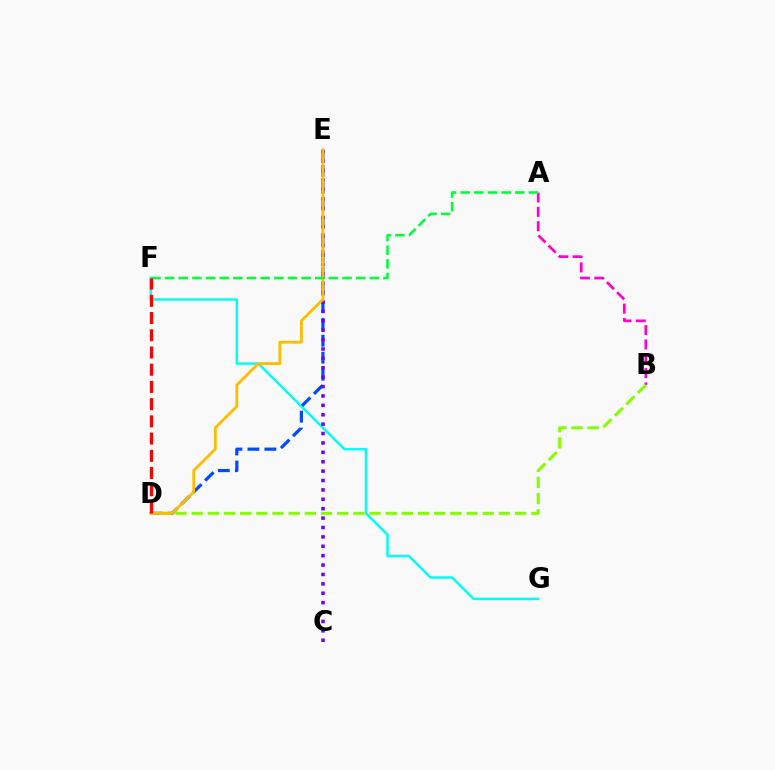{('A', 'B'): [{'color': '#ff00cf', 'line_style': 'dashed', 'thickness': 1.95}], ('F', 'G'): [{'color': '#00fff6', 'line_style': 'solid', 'thickness': 1.79}], ('D', 'E'): [{'color': '#004bff', 'line_style': 'dashed', 'thickness': 2.31}, {'color': '#ffbd00', 'line_style': 'solid', 'thickness': 2.04}], ('C', 'E'): [{'color': '#7200ff', 'line_style': 'dotted', 'thickness': 2.55}], ('B', 'D'): [{'color': '#84ff00', 'line_style': 'dashed', 'thickness': 2.2}], ('A', 'F'): [{'color': '#00ff39', 'line_style': 'dashed', 'thickness': 1.85}], ('D', 'F'): [{'color': '#ff0000', 'line_style': 'dashed', 'thickness': 2.34}]}